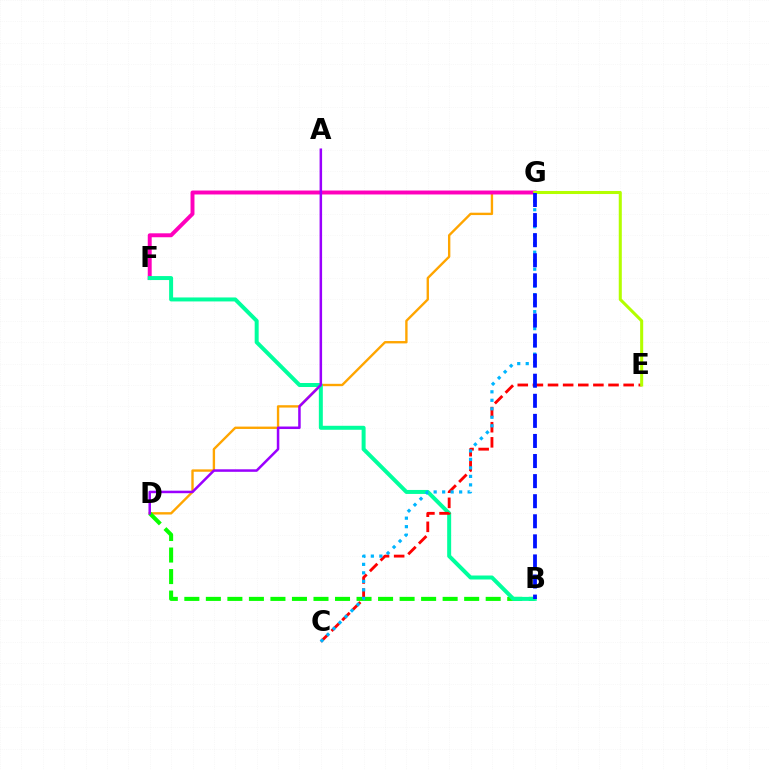{('D', 'G'): [{'color': '#ffa500', 'line_style': 'solid', 'thickness': 1.71}], ('B', 'D'): [{'color': '#08ff00', 'line_style': 'dashed', 'thickness': 2.92}], ('F', 'G'): [{'color': '#ff00bd', 'line_style': 'solid', 'thickness': 2.83}], ('B', 'F'): [{'color': '#00ff9d', 'line_style': 'solid', 'thickness': 2.87}], ('C', 'E'): [{'color': '#ff0000', 'line_style': 'dashed', 'thickness': 2.05}], ('C', 'G'): [{'color': '#00b5ff', 'line_style': 'dotted', 'thickness': 2.31}], ('A', 'D'): [{'color': '#9b00ff', 'line_style': 'solid', 'thickness': 1.81}], ('E', 'G'): [{'color': '#b3ff00', 'line_style': 'solid', 'thickness': 2.2}], ('B', 'G'): [{'color': '#0010ff', 'line_style': 'dashed', 'thickness': 2.73}]}